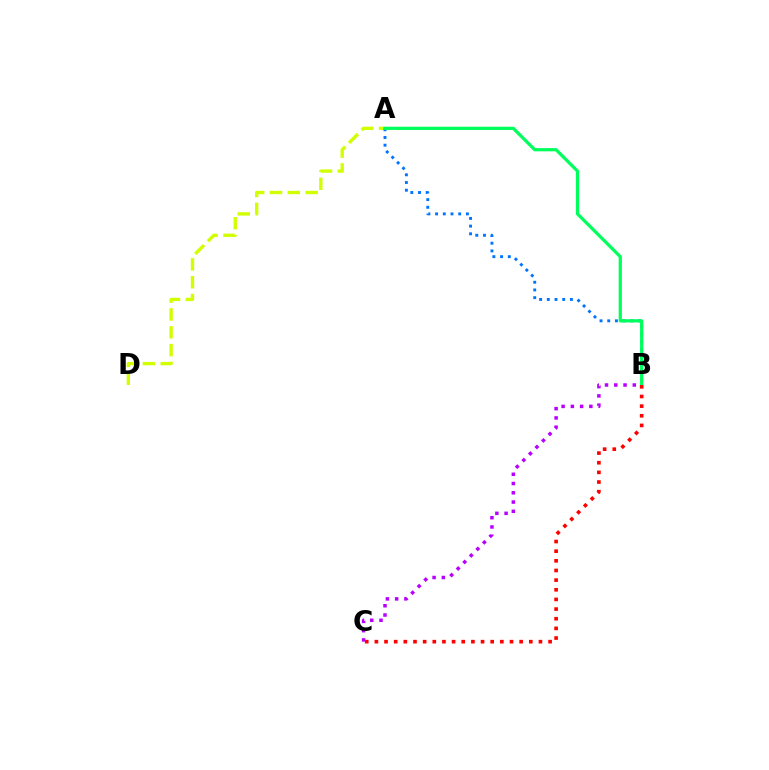{('A', 'D'): [{'color': '#d1ff00', 'line_style': 'dashed', 'thickness': 2.43}], ('A', 'B'): [{'color': '#0074ff', 'line_style': 'dotted', 'thickness': 2.09}, {'color': '#00ff5c', 'line_style': 'solid', 'thickness': 2.33}], ('B', 'C'): [{'color': '#ff0000', 'line_style': 'dotted', 'thickness': 2.62}, {'color': '#b900ff', 'line_style': 'dotted', 'thickness': 2.52}]}